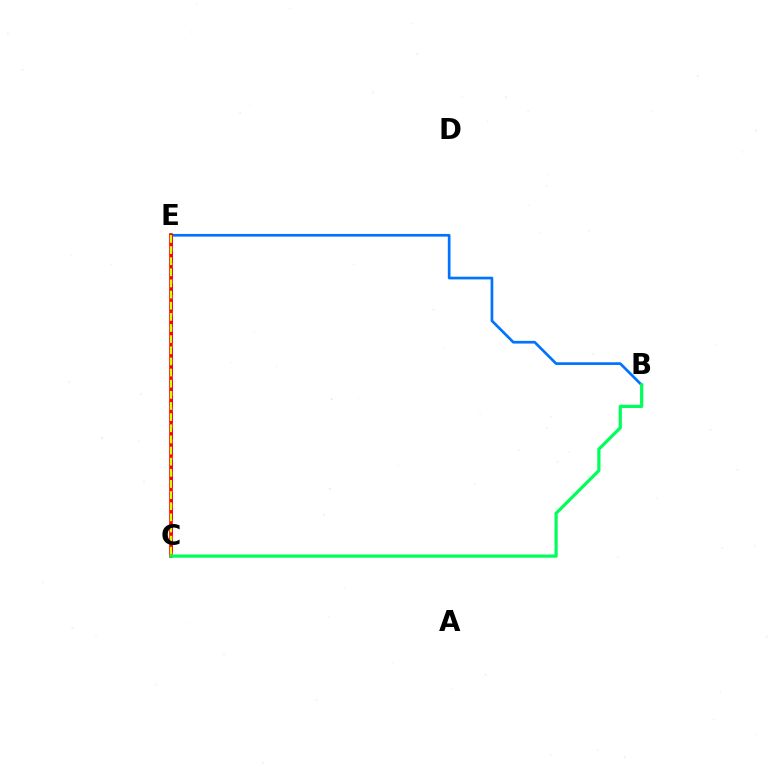{('C', 'E'): [{'color': '#b900ff', 'line_style': 'dashed', 'thickness': 2.18}, {'color': '#ff0000', 'line_style': 'solid', 'thickness': 2.61}, {'color': '#d1ff00', 'line_style': 'dashed', 'thickness': 1.51}], ('B', 'E'): [{'color': '#0074ff', 'line_style': 'solid', 'thickness': 1.94}], ('B', 'C'): [{'color': '#00ff5c', 'line_style': 'solid', 'thickness': 2.31}]}